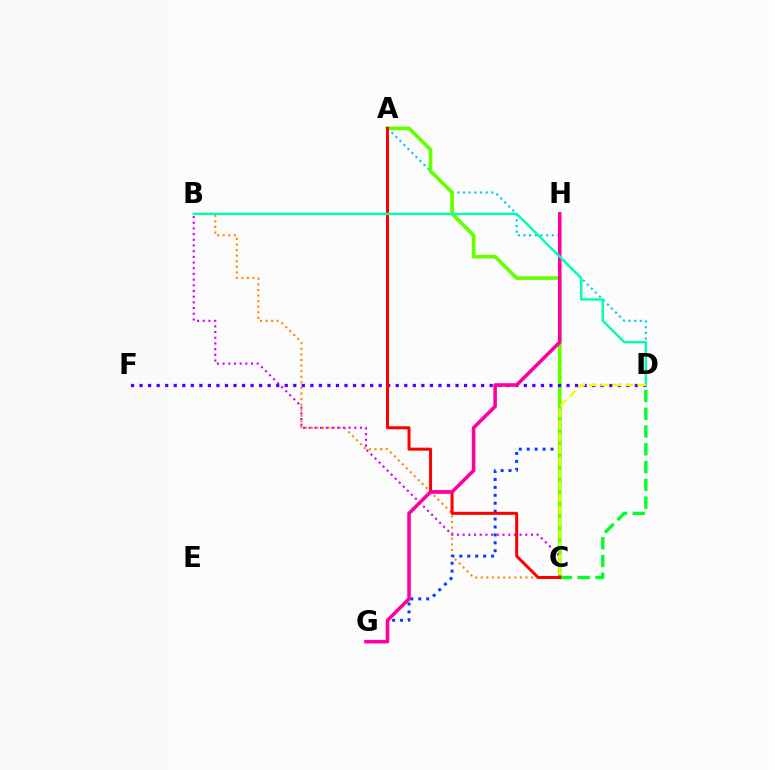{('B', 'C'): [{'color': '#ff8800', 'line_style': 'dotted', 'thickness': 1.52}, {'color': '#d600ff', 'line_style': 'dotted', 'thickness': 1.55}], ('G', 'H'): [{'color': '#003fff', 'line_style': 'dotted', 'thickness': 2.15}, {'color': '#ff00a0', 'line_style': 'solid', 'thickness': 2.56}], ('A', 'D'): [{'color': '#00c7ff', 'line_style': 'dotted', 'thickness': 1.54}], ('C', 'D'): [{'color': '#00ff27', 'line_style': 'dashed', 'thickness': 2.42}, {'color': '#eeff00', 'line_style': 'dashed', 'thickness': 1.65}], ('A', 'C'): [{'color': '#66ff00', 'line_style': 'solid', 'thickness': 2.66}, {'color': '#ff0000', 'line_style': 'solid', 'thickness': 2.16}], ('D', 'F'): [{'color': '#4f00ff', 'line_style': 'dotted', 'thickness': 2.32}], ('B', 'D'): [{'color': '#00ffaf', 'line_style': 'solid', 'thickness': 1.73}]}